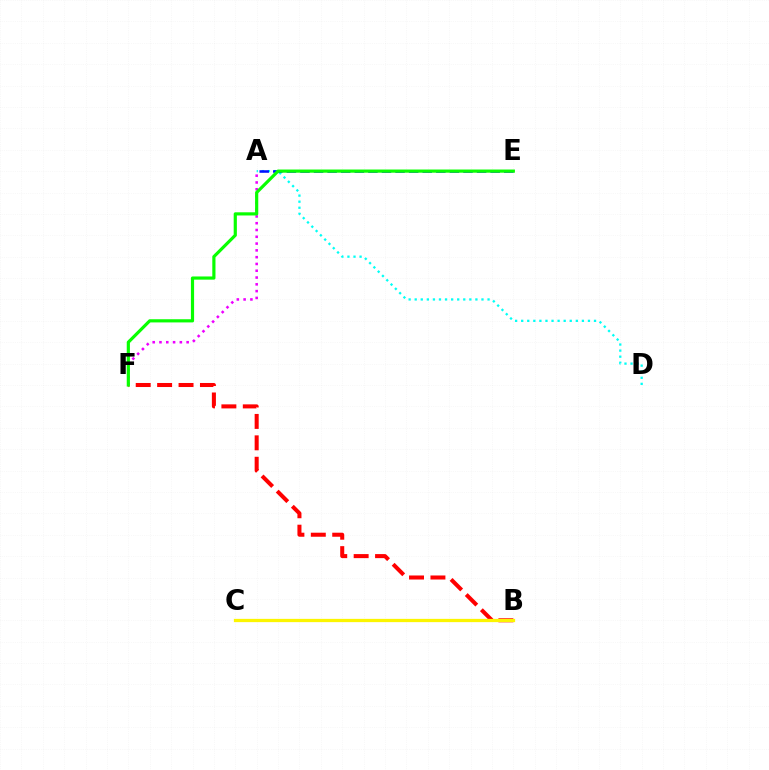{('A', 'F'): [{'color': '#ee00ff', 'line_style': 'dotted', 'thickness': 1.85}], ('B', 'F'): [{'color': '#ff0000', 'line_style': 'dashed', 'thickness': 2.91}], ('A', 'D'): [{'color': '#00fff6', 'line_style': 'dotted', 'thickness': 1.65}], ('B', 'C'): [{'color': '#fcf500', 'line_style': 'solid', 'thickness': 2.35}], ('A', 'E'): [{'color': '#0010ff', 'line_style': 'dashed', 'thickness': 1.85}], ('E', 'F'): [{'color': '#08ff00', 'line_style': 'solid', 'thickness': 2.29}]}